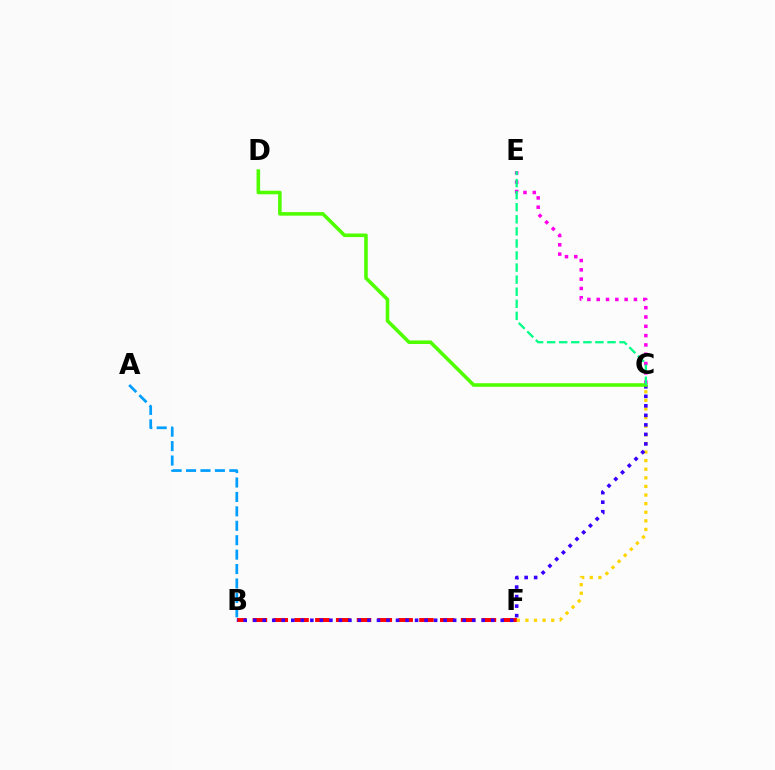{('B', 'F'): [{'color': '#ff0000', 'line_style': 'dashed', 'thickness': 2.83}], ('C', 'F'): [{'color': '#ffd500', 'line_style': 'dotted', 'thickness': 2.34}], ('B', 'C'): [{'color': '#3700ff', 'line_style': 'dotted', 'thickness': 2.59}], ('C', 'E'): [{'color': '#ff00ed', 'line_style': 'dotted', 'thickness': 2.53}, {'color': '#00ff86', 'line_style': 'dashed', 'thickness': 1.64}], ('A', 'B'): [{'color': '#009eff', 'line_style': 'dashed', 'thickness': 1.96}], ('C', 'D'): [{'color': '#4fff00', 'line_style': 'solid', 'thickness': 2.57}]}